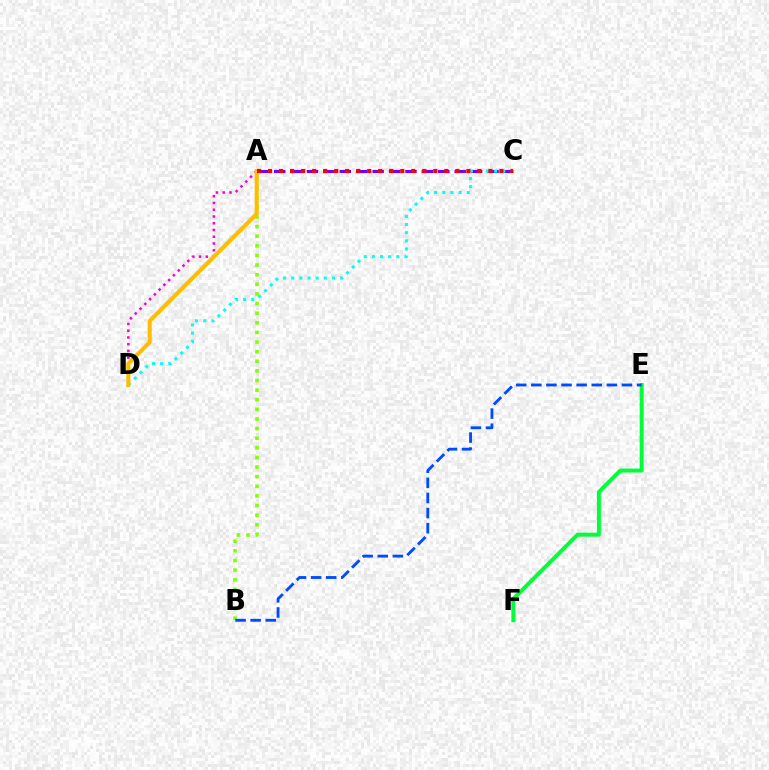{('A', 'C'): [{'color': '#7200ff', 'line_style': 'dashed', 'thickness': 2.23}, {'color': '#ff0000', 'line_style': 'dotted', 'thickness': 2.99}], ('A', 'B'): [{'color': '#84ff00', 'line_style': 'dotted', 'thickness': 2.61}], ('A', 'D'): [{'color': '#ff00cf', 'line_style': 'dotted', 'thickness': 1.84}, {'color': '#ffbd00', 'line_style': 'solid', 'thickness': 2.91}], ('E', 'F'): [{'color': '#00ff39', 'line_style': 'solid', 'thickness': 2.85}], ('C', 'D'): [{'color': '#00fff6', 'line_style': 'dotted', 'thickness': 2.21}], ('B', 'E'): [{'color': '#004bff', 'line_style': 'dashed', 'thickness': 2.05}]}